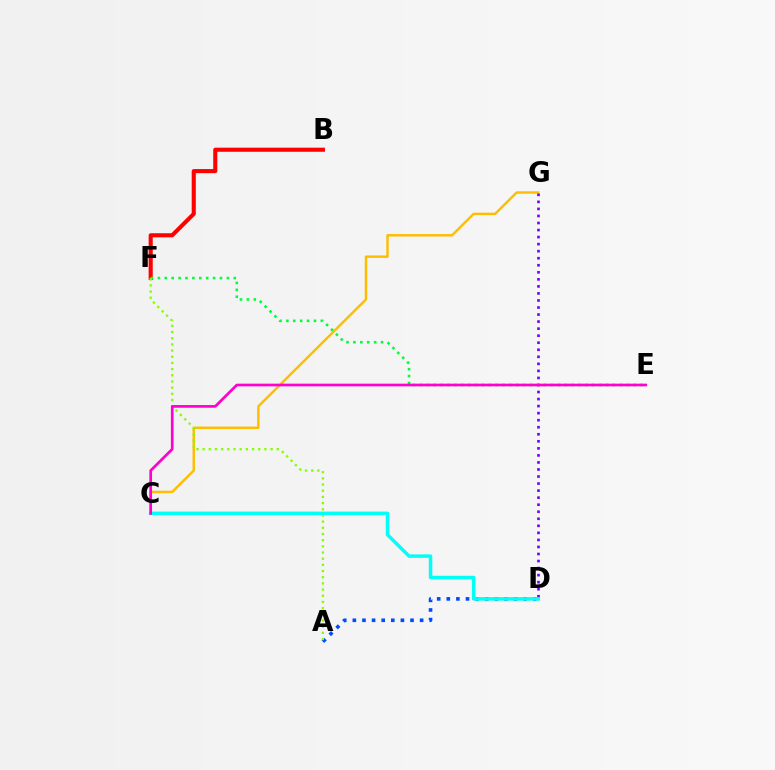{('C', 'G'): [{'color': '#ffbd00', 'line_style': 'solid', 'thickness': 1.75}], ('A', 'D'): [{'color': '#004bff', 'line_style': 'dotted', 'thickness': 2.61}], ('B', 'F'): [{'color': '#ff0000', 'line_style': 'solid', 'thickness': 2.95}], ('D', 'G'): [{'color': '#7200ff', 'line_style': 'dotted', 'thickness': 1.91}], ('E', 'F'): [{'color': '#00ff39', 'line_style': 'dotted', 'thickness': 1.87}], ('A', 'F'): [{'color': '#84ff00', 'line_style': 'dotted', 'thickness': 1.68}], ('C', 'D'): [{'color': '#00fff6', 'line_style': 'solid', 'thickness': 2.51}], ('C', 'E'): [{'color': '#ff00cf', 'line_style': 'solid', 'thickness': 1.94}]}